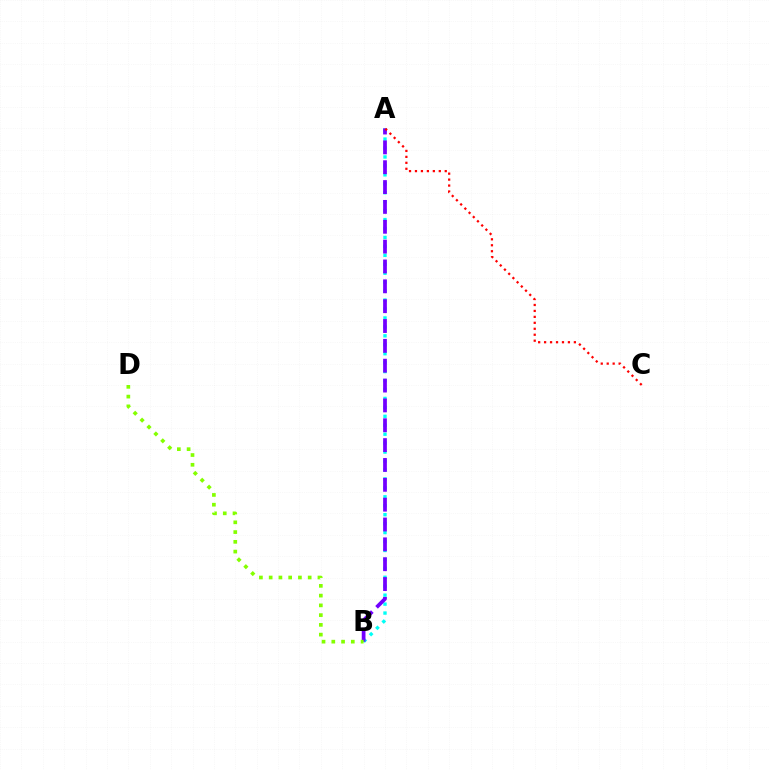{('A', 'B'): [{'color': '#00fff6', 'line_style': 'dotted', 'thickness': 2.43}, {'color': '#7200ff', 'line_style': 'dashed', 'thickness': 2.7}], ('B', 'D'): [{'color': '#84ff00', 'line_style': 'dotted', 'thickness': 2.65}], ('A', 'C'): [{'color': '#ff0000', 'line_style': 'dotted', 'thickness': 1.62}]}